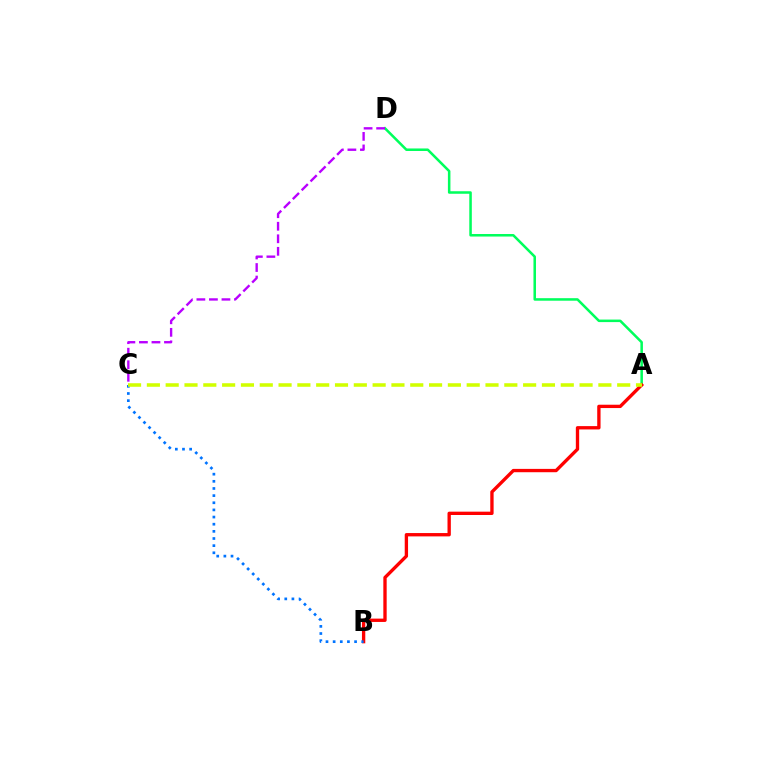{('A', 'D'): [{'color': '#00ff5c', 'line_style': 'solid', 'thickness': 1.82}], ('A', 'B'): [{'color': '#ff0000', 'line_style': 'solid', 'thickness': 2.4}], ('B', 'C'): [{'color': '#0074ff', 'line_style': 'dotted', 'thickness': 1.94}], ('A', 'C'): [{'color': '#d1ff00', 'line_style': 'dashed', 'thickness': 2.56}], ('C', 'D'): [{'color': '#b900ff', 'line_style': 'dashed', 'thickness': 1.7}]}